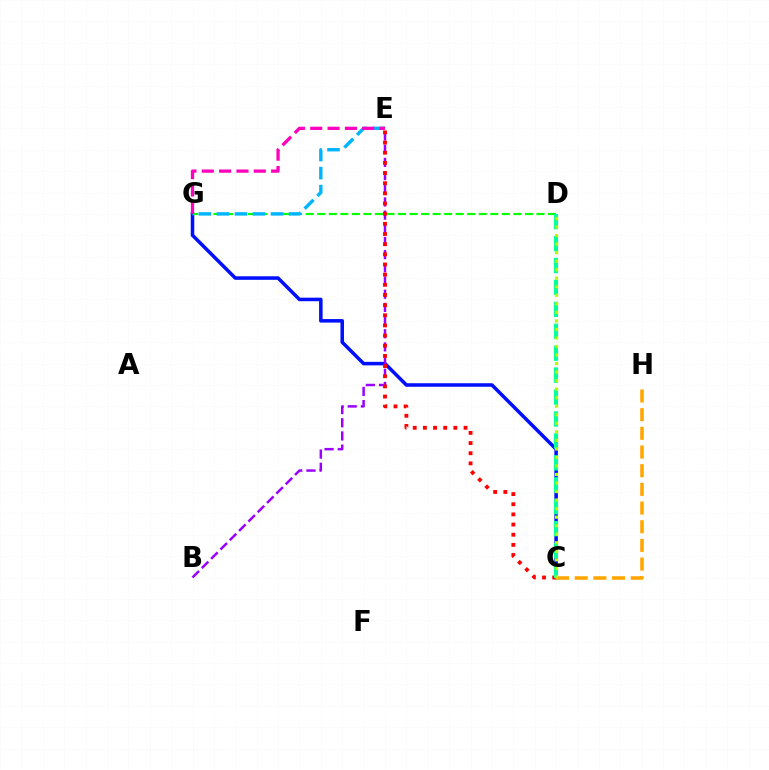{('C', 'G'): [{'color': '#0010ff', 'line_style': 'solid', 'thickness': 2.54}], ('C', 'H'): [{'color': '#ffa500', 'line_style': 'dashed', 'thickness': 2.54}], ('B', 'E'): [{'color': '#9b00ff', 'line_style': 'dashed', 'thickness': 1.79}], ('D', 'G'): [{'color': '#08ff00', 'line_style': 'dashed', 'thickness': 1.57}], ('C', 'E'): [{'color': '#ff0000', 'line_style': 'dotted', 'thickness': 2.76}], ('E', 'G'): [{'color': '#00b5ff', 'line_style': 'dashed', 'thickness': 2.45}, {'color': '#ff00bd', 'line_style': 'dashed', 'thickness': 2.36}], ('C', 'D'): [{'color': '#00ff9d', 'line_style': 'dashed', 'thickness': 2.98}, {'color': '#b3ff00', 'line_style': 'dotted', 'thickness': 2.32}]}